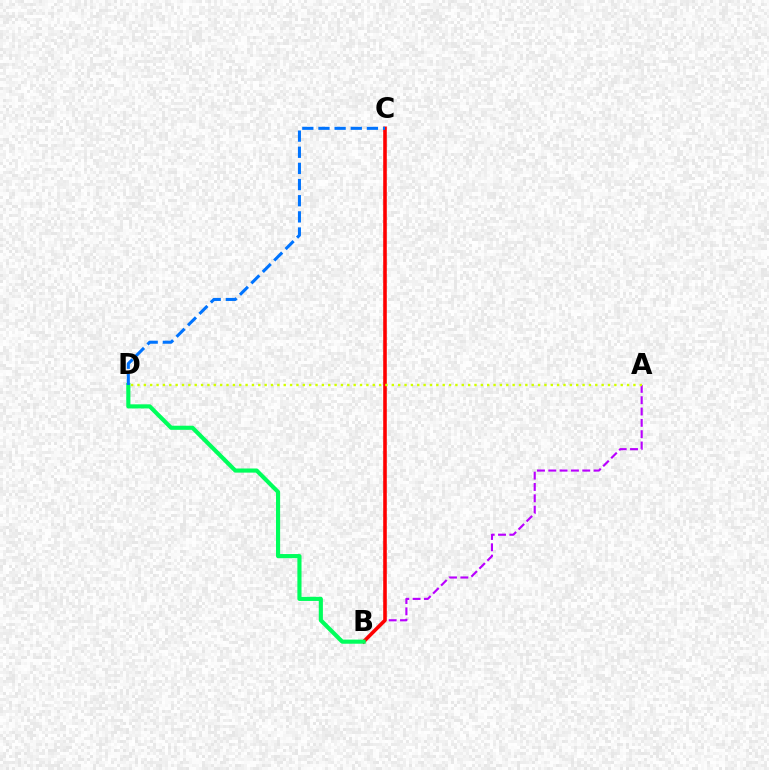{('A', 'B'): [{'color': '#b900ff', 'line_style': 'dashed', 'thickness': 1.54}], ('B', 'C'): [{'color': '#ff0000', 'line_style': 'solid', 'thickness': 2.59}], ('B', 'D'): [{'color': '#00ff5c', 'line_style': 'solid', 'thickness': 2.97}], ('C', 'D'): [{'color': '#0074ff', 'line_style': 'dashed', 'thickness': 2.19}], ('A', 'D'): [{'color': '#d1ff00', 'line_style': 'dotted', 'thickness': 1.73}]}